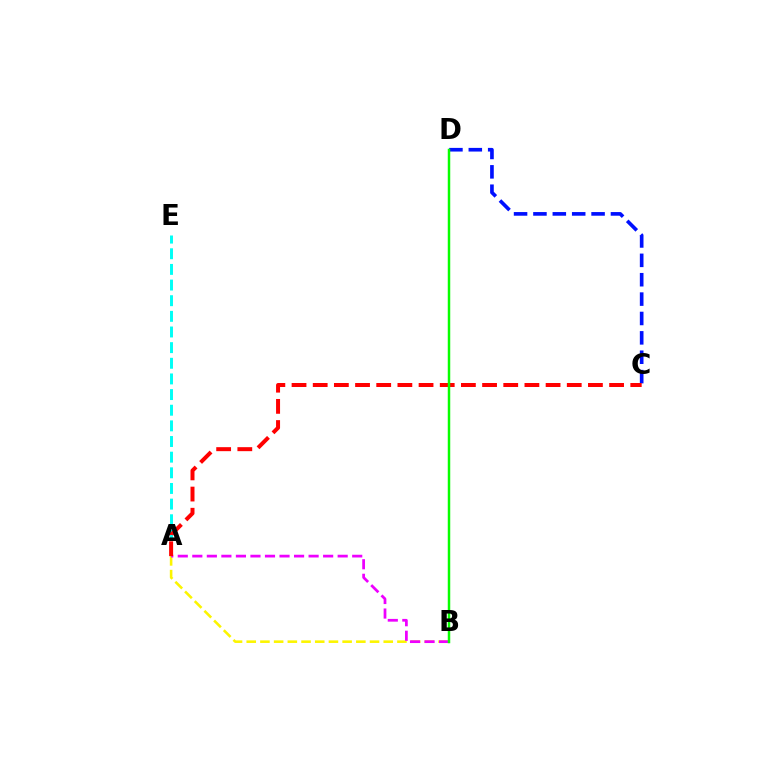{('A', 'E'): [{'color': '#00fff6', 'line_style': 'dashed', 'thickness': 2.13}], ('C', 'D'): [{'color': '#0010ff', 'line_style': 'dashed', 'thickness': 2.63}], ('A', 'B'): [{'color': '#fcf500', 'line_style': 'dashed', 'thickness': 1.86}, {'color': '#ee00ff', 'line_style': 'dashed', 'thickness': 1.97}], ('A', 'C'): [{'color': '#ff0000', 'line_style': 'dashed', 'thickness': 2.88}], ('B', 'D'): [{'color': '#08ff00', 'line_style': 'solid', 'thickness': 1.78}]}